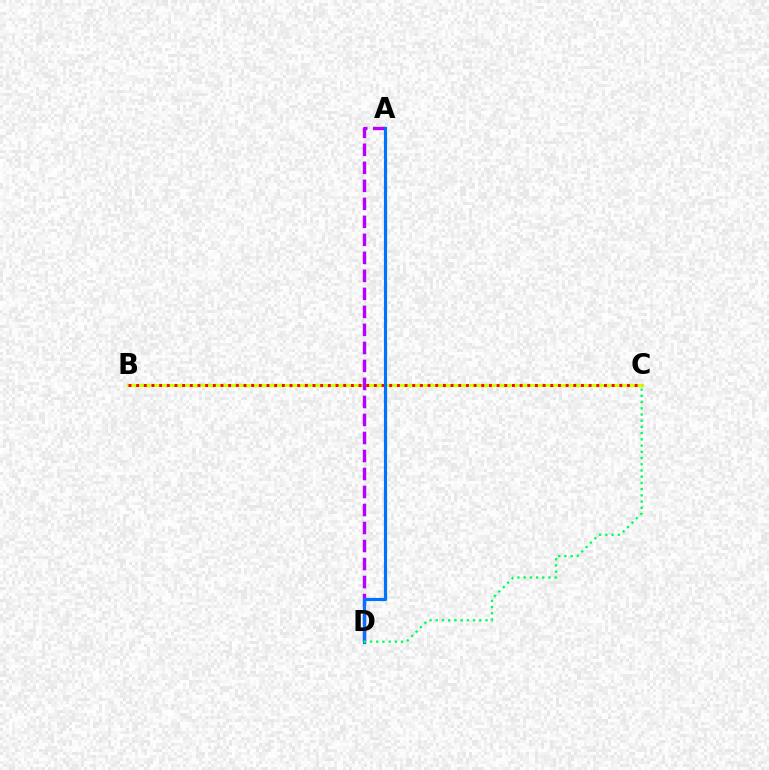{('B', 'C'): [{'color': '#d1ff00', 'line_style': 'solid', 'thickness': 2.22}, {'color': '#ff0000', 'line_style': 'dotted', 'thickness': 2.08}], ('A', 'D'): [{'color': '#b900ff', 'line_style': 'dashed', 'thickness': 2.45}, {'color': '#0074ff', 'line_style': 'solid', 'thickness': 2.27}], ('C', 'D'): [{'color': '#00ff5c', 'line_style': 'dotted', 'thickness': 1.69}]}